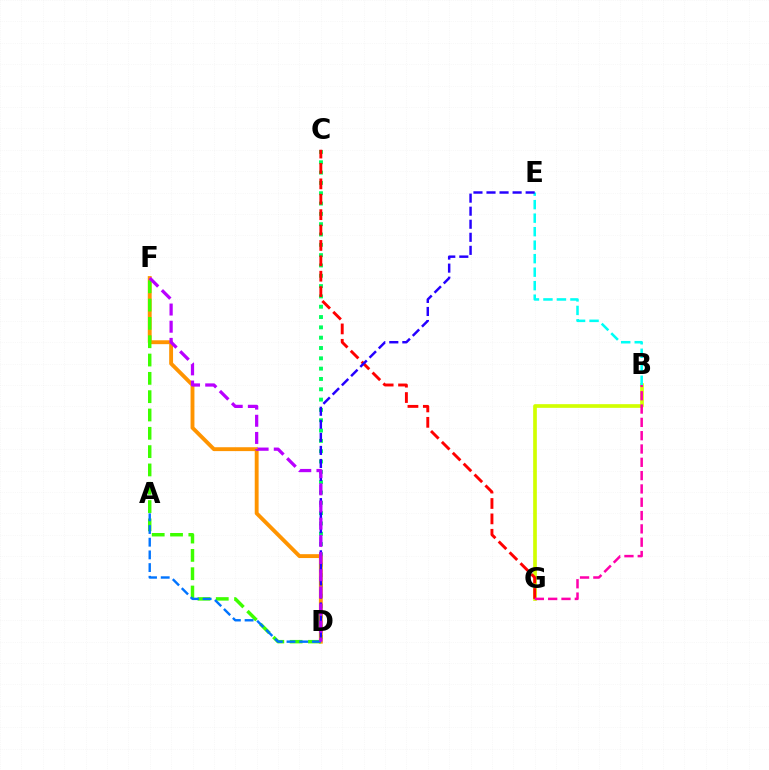{('C', 'D'): [{'color': '#00ff5c', 'line_style': 'dotted', 'thickness': 2.8}], ('D', 'F'): [{'color': '#ff9400', 'line_style': 'solid', 'thickness': 2.79}, {'color': '#3dff00', 'line_style': 'dashed', 'thickness': 2.49}, {'color': '#b900ff', 'line_style': 'dashed', 'thickness': 2.33}], ('B', 'G'): [{'color': '#d1ff00', 'line_style': 'solid', 'thickness': 2.64}, {'color': '#ff00ac', 'line_style': 'dashed', 'thickness': 1.81}], ('B', 'E'): [{'color': '#00fff6', 'line_style': 'dashed', 'thickness': 1.83}], ('C', 'G'): [{'color': '#ff0000', 'line_style': 'dashed', 'thickness': 2.09}], ('A', 'D'): [{'color': '#0074ff', 'line_style': 'dashed', 'thickness': 1.72}], ('D', 'E'): [{'color': '#2500ff', 'line_style': 'dashed', 'thickness': 1.77}]}